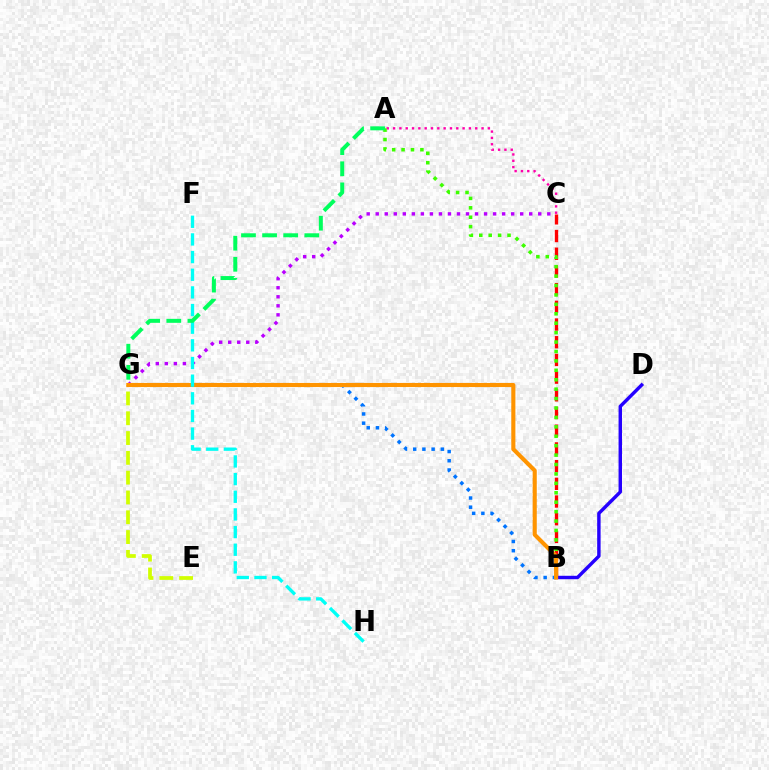{('B', 'C'): [{'color': '#ff0000', 'line_style': 'dashed', 'thickness': 2.4}], ('A', 'C'): [{'color': '#ff00ac', 'line_style': 'dotted', 'thickness': 1.72}], ('C', 'G'): [{'color': '#b900ff', 'line_style': 'dotted', 'thickness': 2.45}], ('B', 'D'): [{'color': '#2500ff', 'line_style': 'solid', 'thickness': 2.47}], ('B', 'G'): [{'color': '#0074ff', 'line_style': 'dotted', 'thickness': 2.5}, {'color': '#ff9400', 'line_style': 'solid', 'thickness': 2.95}], ('A', 'B'): [{'color': '#3dff00', 'line_style': 'dotted', 'thickness': 2.56}], ('E', 'G'): [{'color': '#d1ff00', 'line_style': 'dashed', 'thickness': 2.69}], ('F', 'H'): [{'color': '#00fff6', 'line_style': 'dashed', 'thickness': 2.4}], ('A', 'G'): [{'color': '#00ff5c', 'line_style': 'dashed', 'thickness': 2.87}]}